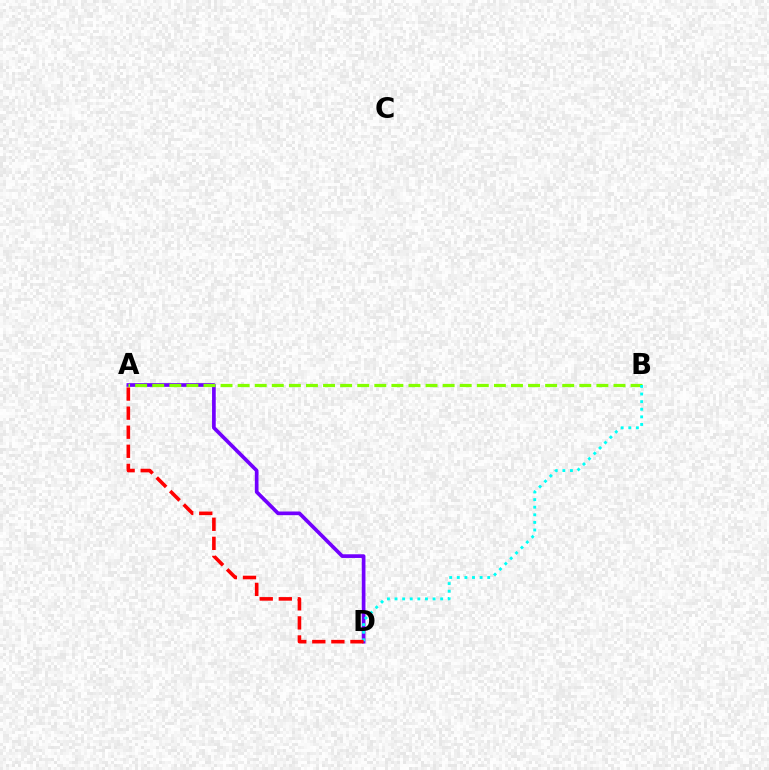{('A', 'D'): [{'color': '#7200ff', 'line_style': 'solid', 'thickness': 2.65}, {'color': '#ff0000', 'line_style': 'dashed', 'thickness': 2.59}], ('A', 'B'): [{'color': '#84ff00', 'line_style': 'dashed', 'thickness': 2.32}], ('B', 'D'): [{'color': '#00fff6', 'line_style': 'dotted', 'thickness': 2.07}]}